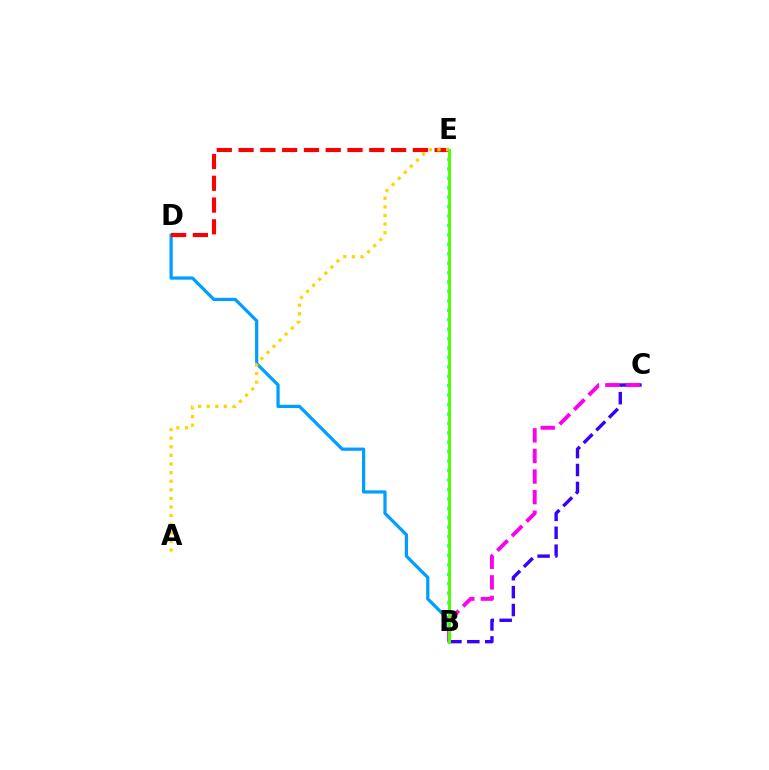{('B', 'D'): [{'color': '#009eff', 'line_style': 'solid', 'thickness': 2.32}], ('B', 'E'): [{'color': '#00ff86', 'line_style': 'dotted', 'thickness': 2.56}, {'color': '#4fff00', 'line_style': 'solid', 'thickness': 2.1}], ('B', 'C'): [{'color': '#3700ff', 'line_style': 'dashed', 'thickness': 2.43}, {'color': '#ff00ed', 'line_style': 'dashed', 'thickness': 2.8}], ('D', 'E'): [{'color': '#ff0000', 'line_style': 'dashed', 'thickness': 2.96}], ('A', 'E'): [{'color': '#ffd500', 'line_style': 'dotted', 'thickness': 2.34}]}